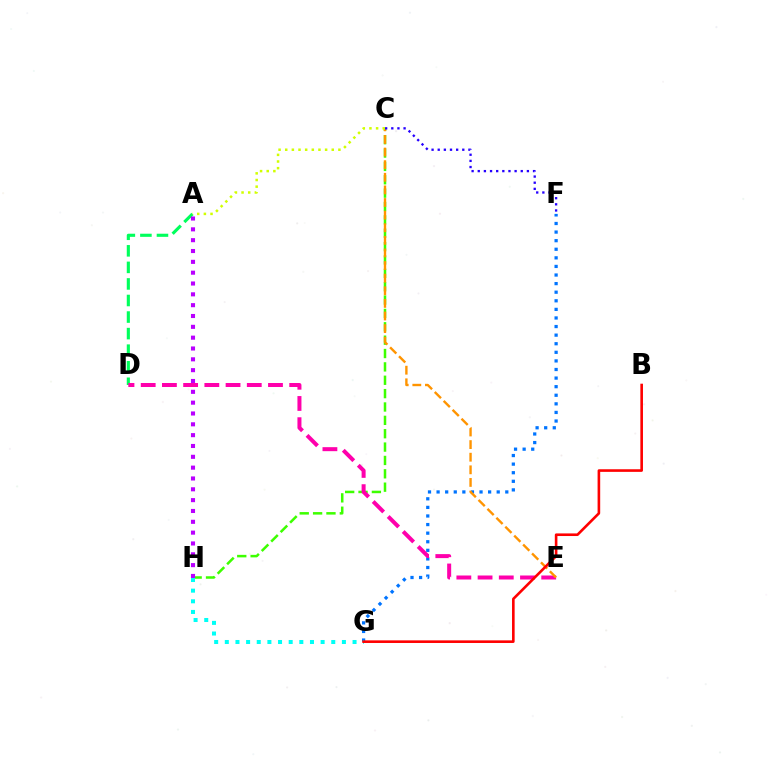{('C', 'H'): [{'color': '#3dff00', 'line_style': 'dashed', 'thickness': 1.82}], ('A', 'D'): [{'color': '#00ff5c', 'line_style': 'dashed', 'thickness': 2.25}], ('A', 'H'): [{'color': '#b900ff', 'line_style': 'dotted', 'thickness': 2.94}], ('F', 'G'): [{'color': '#0074ff', 'line_style': 'dotted', 'thickness': 2.33}], ('G', 'H'): [{'color': '#00fff6', 'line_style': 'dotted', 'thickness': 2.89}], ('D', 'E'): [{'color': '#ff00ac', 'line_style': 'dashed', 'thickness': 2.88}], ('C', 'E'): [{'color': '#ff9400', 'line_style': 'dashed', 'thickness': 1.71}], ('A', 'C'): [{'color': '#d1ff00', 'line_style': 'dotted', 'thickness': 1.81}], ('C', 'F'): [{'color': '#2500ff', 'line_style': 'dotted', 'thickness': 1.67}], ('B', 'G'): [{'color': '#ff0000', 'line_style': 'solid', 'thickness': 1.88}]}